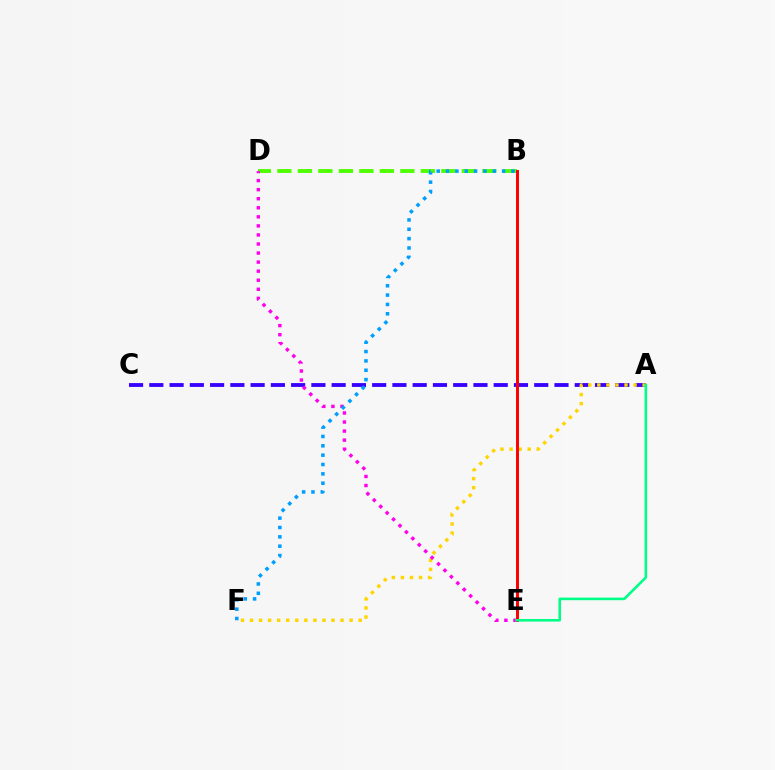{('A', 'C'): [{'color': '#3700ff', 'line_style': 'dashed', 'thickness': 2.75}], ('A', 'F'): [{'color': '#ffd500', 'line_style': 'dotted', 'thickness': 2.46}], ('B', 'D'): [{'color': '#4fff00', 'line_style': 'dashed', 'thickness': 2.78}], ('D', 'E'): [{'color': '#ff00ed', 'line_style': 'dotted', 'thickness': 2.46}], ('B', 'E'): [{'color': '#ff0000', 'line_style': 'solid', 'thickness': 2.13}], ('B', 'F'): [{'color': '#009eff', 'line_style': 'dotted', 'thickness': 2.54}], ('A', 'E'): [{'color': '#00ff86', 'line_style': 'solid', 'thickness': 1.86}]}